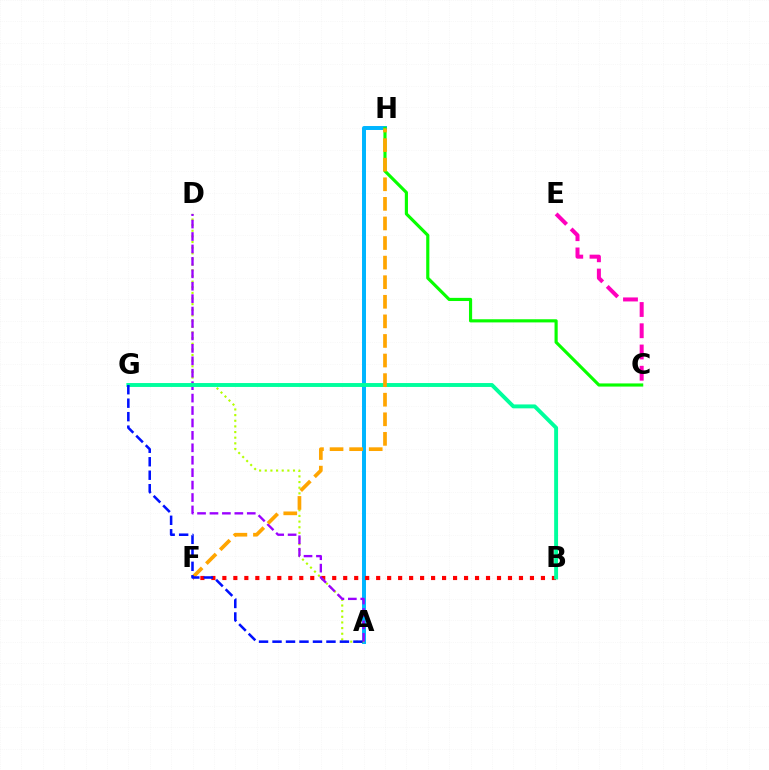{('A', 'H'): [{'color': '#00b5ff', 'line_style': 'solid', 'thickness': 2.86}], ('B', 'F'): [{'color': '#ff0000', 'line_style': 'dotted', 'thickness': 2.98}], ('C', 'H'): [{'color': '#08ff00', 'line_style': 'solid', 'thickness': 2.27}], ('A', 'D'): [{'color': '#b3ff00', 'line_style': 'dotted', 'thickness': 1.53}, {'color': '#9b00ff', 'line_style': 'dashed', 'thickness': 1.69}], ('C', 'E'): [{'color': '#ff00bd', 'line_style': 'dashed', 'thickness': 2.89}], ('B', 'G'): [{'color': '#00ff9d', 'line_style': 'solid', 'thickness': 2.81}], ('F', 'H'): [{'color': '#ffa500', 'line_style': 'dashed', 'thickness': 2.66}], ('A', 'G'): [{'color': '#0010ff', 'line_style': 'dashed', 'thickness': 1.83}]}